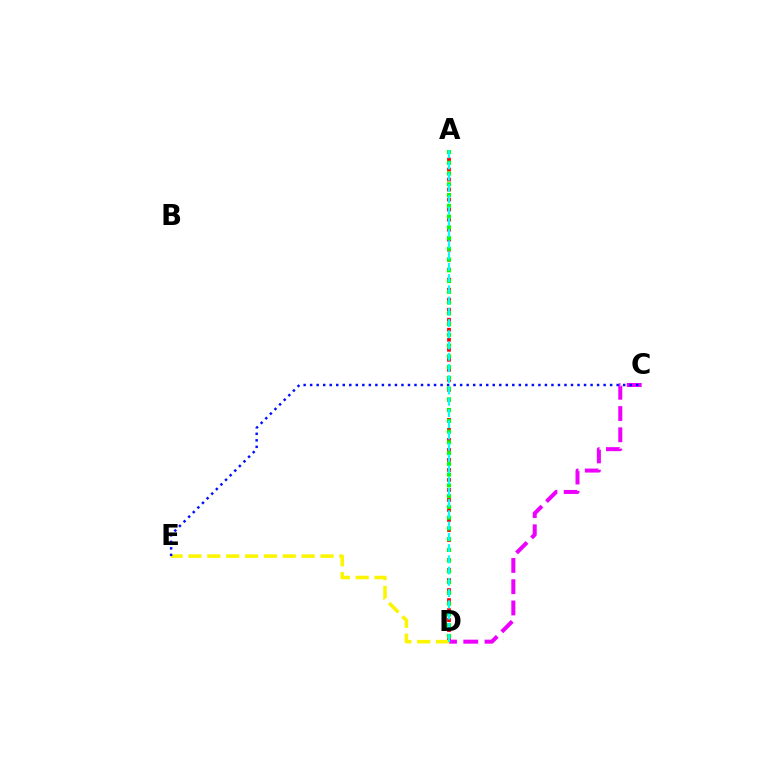{('A', 'D'): [{'color': '#ff0000', 'line_style': 'dotted', 'thickness': 2.72}, {'color': '#08ff00', 'line_style': 'dotted', 'thickness': 2.92}, {'color': '#00fff6', 'line_style': 'dashed', 'thickness': 1.53}], ('C', 'D'): [{'color': '#ee00ff', 'line_style': 'dashed', 'thickness': 2.89}], ('D', 'E'): [{'color': '#fcf500', 'line_style': 'dashed', 'thickness': 2.56}], ('C', 'E'): [{'color': '#0010ff', 'line_style': 'dotted', 'thickness': 1.77}]}